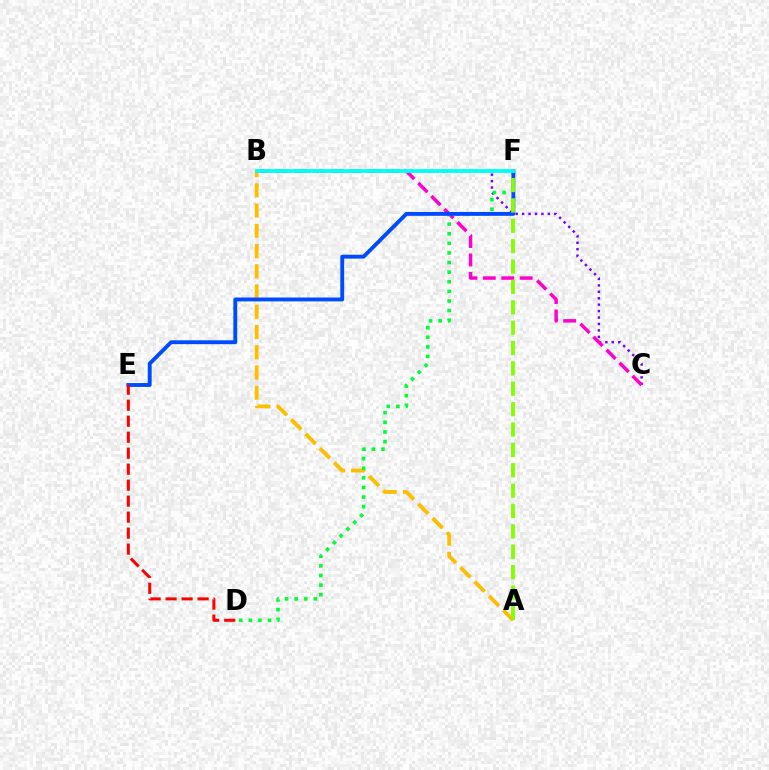{('B', 'C'): [{'color': '#7200ff', 'line_style': 'dotted', 'thickness': 1.75}, {'color': '#ff00cf', 'line_style': 'dashed', 'thickness': 2.5}], ('A', 'B'): [{'color': '#ffbd00', 'line_style': 'dashed', 'thickness': 2.75}], ('D', 'F'): [{'color': '#00ff39', 'line_style': 'dotted', 'thickness': 2.61}], ('E', 'F'): [{'color': '#004bff', 'line_style': 'solid', 'thickness': 2.79}], ('D', 'E'): [{'color': '#ff0000', 'line_style': 'dashed', 'thickness': 2.17}], ('A', 'F'): [{'color': '#84ff00', 'line_style': 'dashed', 'thickness': 2.77}], ('B', 'F'): [{'color': '#00fff6', 'line_style': 'solid', 'thickness': 2.73}]}